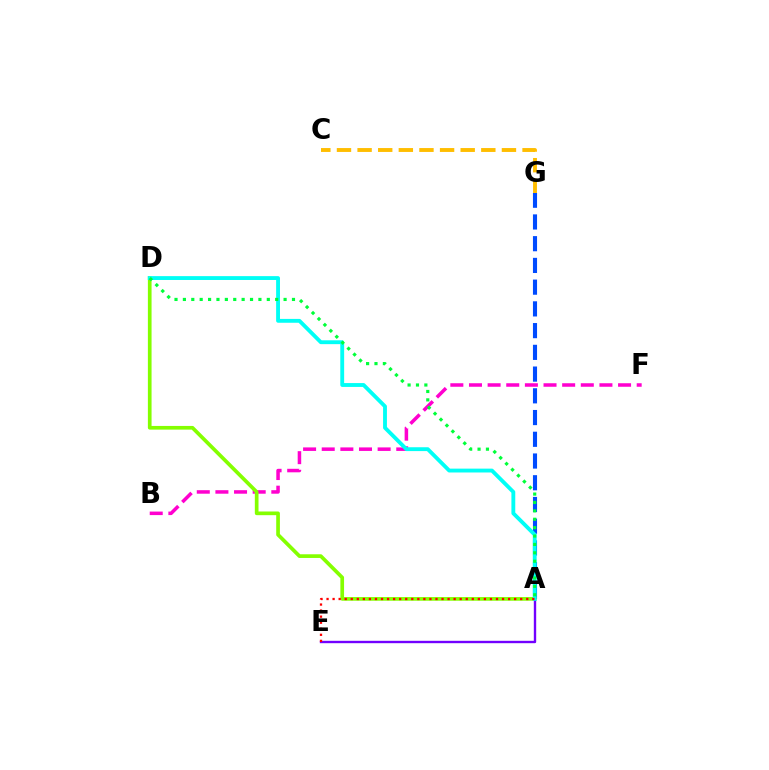{('B', 'F'): [{'color': '#ff00cf', 'line_style': 'dashed', 'thickness': 2.53}], ('A', 'G'): [{'color': '#004bff', 'line_style': 'dashed', 'thickness': 2.95}], ('A', 'D'): [{'color': '#84ff00', 'line_style': 'solid', 'thickness': 2.65}, {'color': '#00fff6', 'line_style': 'solid', 'thickness': 2.78}, {'color': '#00ff39', 'line_style': 'dotted', 'thickness': 2.28}], ('A', 'E'): [{'color': '#7200ff', 'line_style': 'solid', 'thickness': 1.71}, {'color': '#ff0000', 'line_style': 'dotted', 'thickness': 1.64}], ('C', 'G'): [{'color': '#ffbd00', 'line_style': 'dashed', 'thickness': 2.8}]}